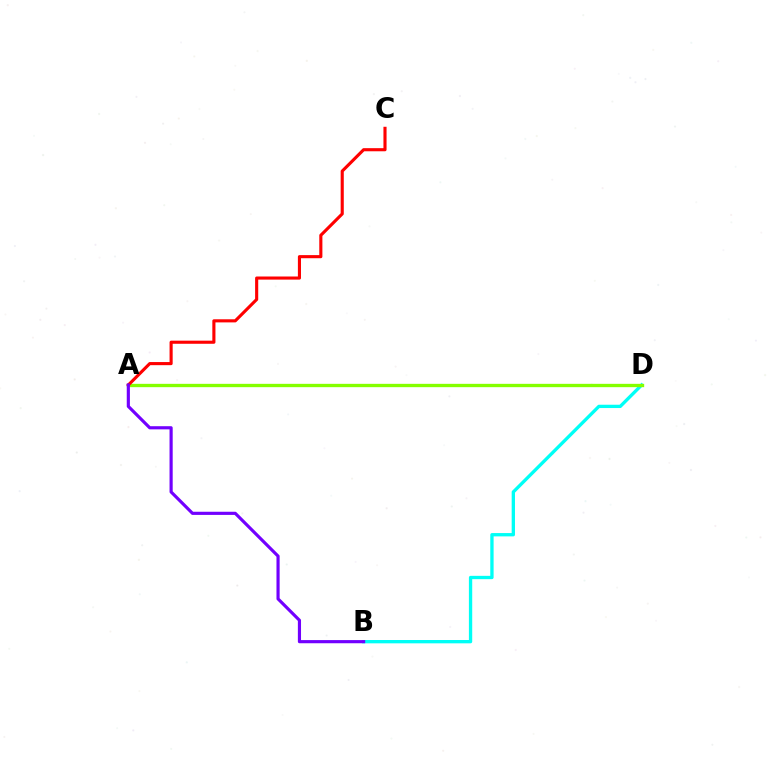{('B', 'D'): [{'color': '#00fff6', 'line_style': 'solid', 'thickness': 2.39}], ('A', 'D'): [{'color': '#84ff00', 'line_style': 'solid', 'thickness': 2.4}], ('A', 'C'): [{'color': '#ff0000', 'line_style': 'solid', 'thickness': 2.24}], ('A', 'B'): [{'color': '#7200ff', 'line_style': 'solid', 'thickness': 2.27}]}